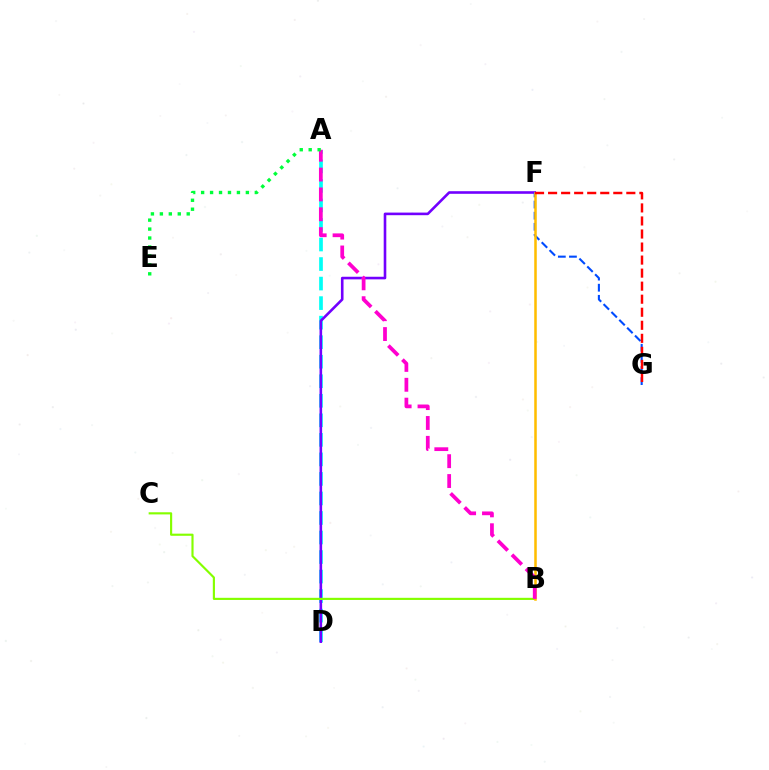{('A', 'D'): [{'color': '#00fff6', 'line_style': 'dashed', 'thickness': 2.65}], ('D', 'F'): [{'color': '#7200ff', 'line_style': 'solid', 'thickness': 1.88}], ('F', 'G'): [{'color': '#004bff', 'line_style': 'dashed', 'thickness': 1.51}, {'color': '#ff0000', 'line_style': 'dashed', 'thickness': 1.77}], ('B', 'C'): [{'color': '#84ff00', 'line_style': 'solid', 'thickness': 1.55}], ('B', 'F'): [{'color': '#ffbd00', 'line_style': 'solid', 'thickness': 1.82}], ('A', 'B'): [{'color': '#ff00cf', 'line_style': 'dashed', 'thickness': 2.7}], ('A', 'E'): [{'color': '#00ff39', 'line_style': 'dotted', 'thickness': 2.43}]}